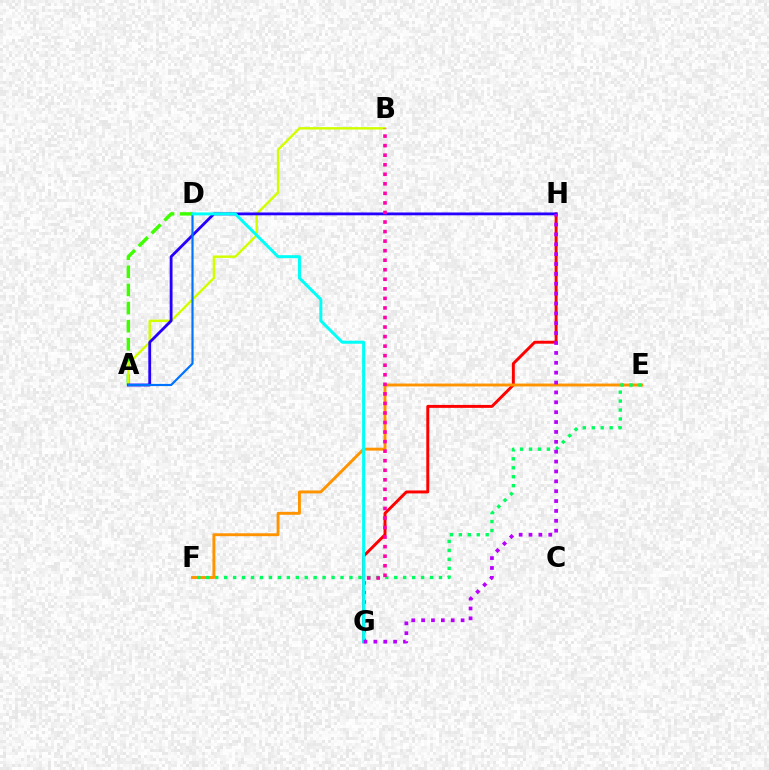{('A', 'D'): [{'color': '#3dff00', 'line_style': 'dashed', 'thickness': 2.46}, {'color': '#0074ff', 'line_style': 'solid', 'thickness': 1.58}], ('A', 'B'): [{'color': '#d1ff00', 'line_style': 'solid', 'thickness': 1.75}], ('G', 'H'): [{'color': '#ff0000', 'line_style': 'solid', 'thickness': 2.12}, {'color': '#b900ff', 'line_style': 'dotted', 'thickness': 2.68}], ('E', 'F'): [{'color': '#ff9400', 'line_style': 'solid', 'thickness': 2.09}, {'color': '#00ff5c', 'line_style': 'dotted', 'thickness': 2.43}], ('A', 'H'): [{'color': '#2500ff', 'line_style': 'solid', 'thickness': 2.03}], ('B', 'G'): [{'color': '#ff00ac', 'line_style': 'dotted', 'thickness': 2.59}], ('D', 'G'): [{'color': '#00fff6', 'line_style': 'solid', 'thickness': 2.16}]}